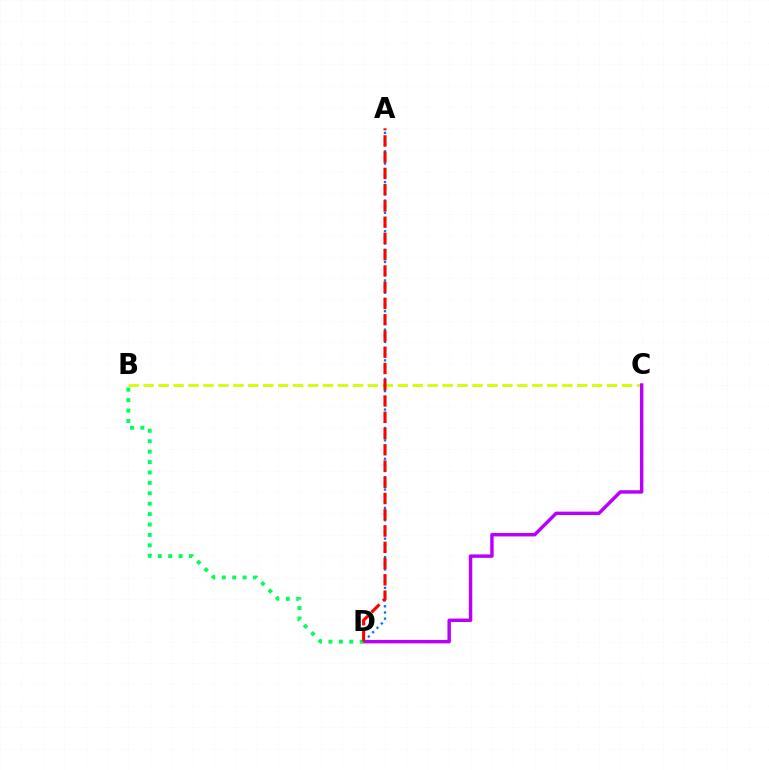{('B', 'C'): [{'color': '#d1ff00', 'line_style': 'dashed', 'thickness': 2.03}], ('C', 'D'): [{'color': '#b900ff', 'line_style': 'solid', 'thickness': 2.48}], ('A', 'D'): [{'color': '#0074ff', 'line_style': 'dotted', 'thickness': 1.67}, {'color': '#ff0000', 'line_style': 'dashed', 'thickness': 2.21}], ('B', 'D'): [{'color': '#00ff5c', 'line_style': 'dotted', 'thickness': 2.83}]}